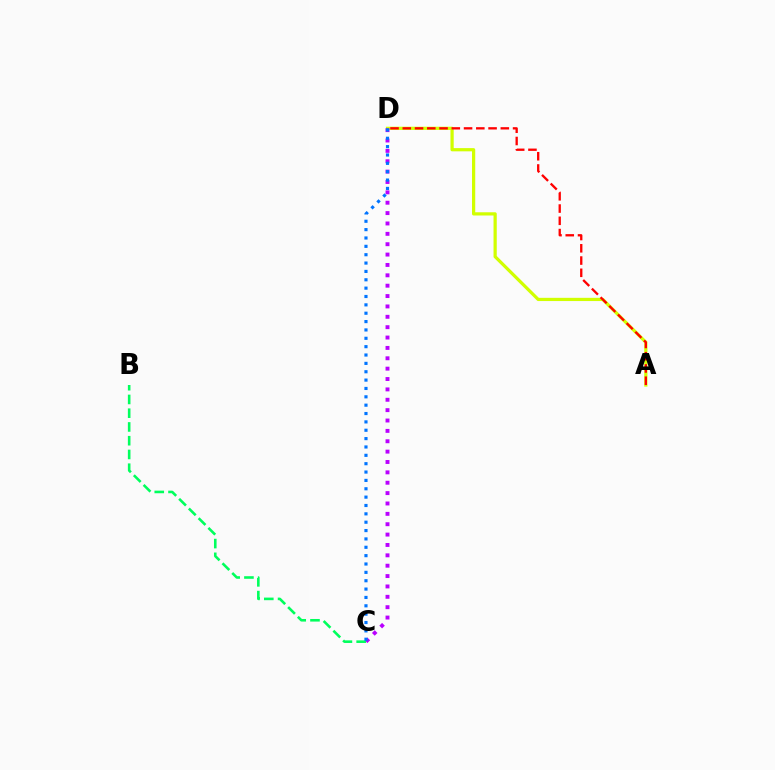{('A', 'D'): [{'color': '#d1ff00', 'line_style': 'solid', 'thickness': 2.32}, {'color': '#ff0000', 'line_style': 'dashed', 'thickness': 1.66}], ('C', 'D'): [{'color': '#b900ff', 'line_style': 'dotted', 'thickness': 2.82}, {'color': '#0074ff', 'line_style': 'dotted', 'thickness': 2.27}], ('B', 'C'): [{'color': '#00ff5c', 'line_style': 'dashed', 'thickness': 1.87}]}